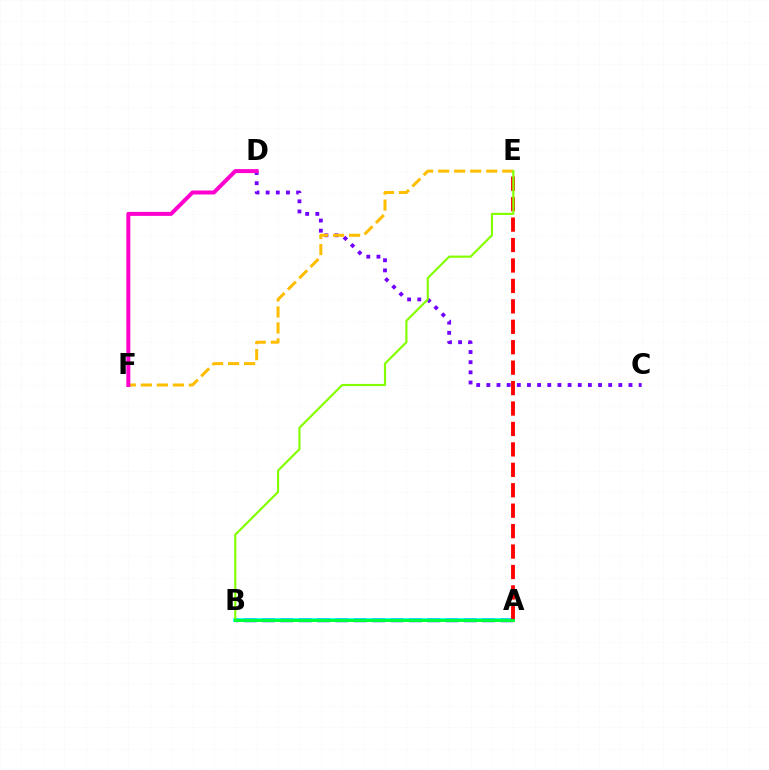{('A', 'B'): [{'color': '#00fff6', 'line_style': 'solid', 'thickness': 2.66}, {'color': '#004bff', 'line_style': 'dashed', 'thickness': 2.49}, {'color': '#00ff39', 'line_style': 'solid', 'thickness': 2.14}], ('C', 'D'): [{'color': '#7200ff', 'line_style': 'dotted', 'thickness': 2.76}], ('A', 'E'): [{'color': '#ff0000', 'line_style': 'dashed', 'thickness': 2.78}], ('E', 'F'): [{'color': '#ffbd00', 'line_style': 'dashed', 'thickness': 2.18}], ('B', 'E'): [{'color': '#84ff00', 'line_style': 'solid', 'thickness': 1.56}], ('D', 'F'): [{'color': '#ff00cf', 'line_style': 'solid', 'thickness': 2.87}]}